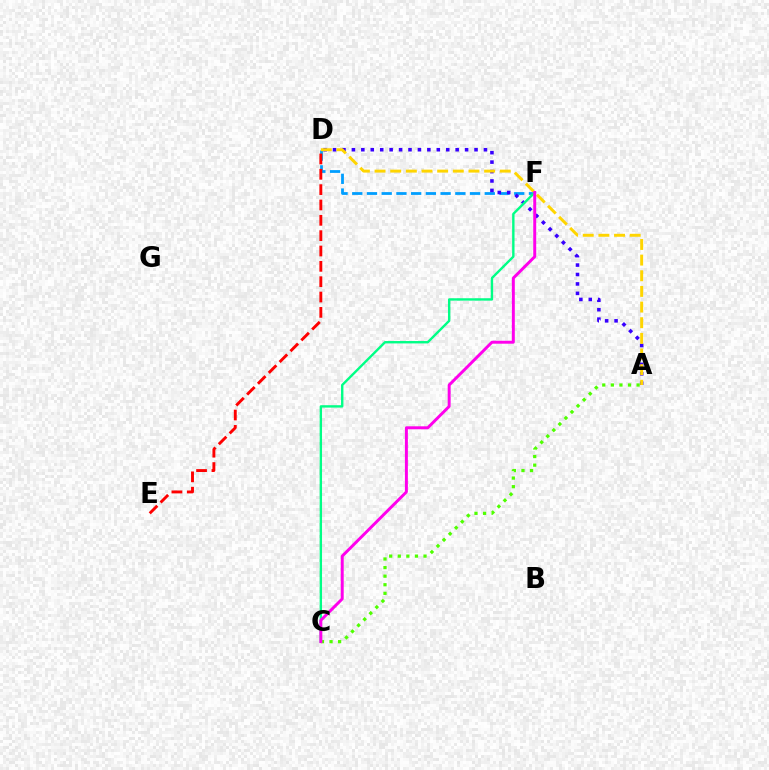{('D', 'F'): [{'color': '#009eff', 'line_style': 'dashed', 'thickness': 2.0}], ('D', 'E'): [{'color': '#ff0000', 'line_style': 'dashed', 'thickness': 2.08}], ('A', 'D'): [{'color': '#3700ff', 'line_style': 'dotted', 'thickness': 2.56}, {'color': '#ffd500', 'line_style': 'dashed', 'thickness': 2.13}], ('C', 'F'): [{'color': '#00ff86', 'line_style': 'solid', 'thickness': 1.72}, {'color': '#ff00ed', 'line_style': 'solid', 'thickness': 2.12}], ('A', 'C'): [{'color': '#4fff00', 'line_style': 'dotted', 'thickness': 2.33}]}